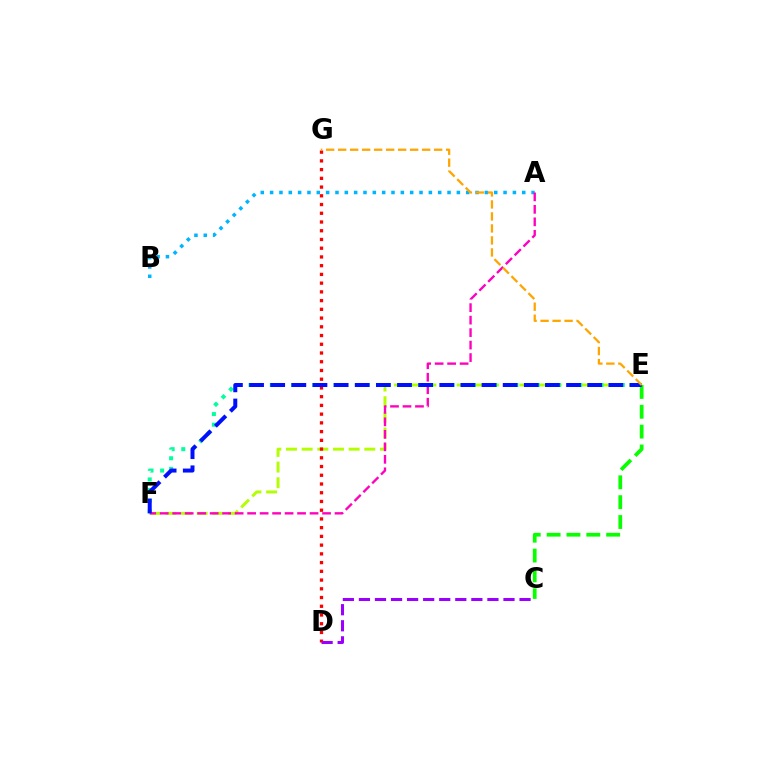{('E', 'F'): [{'color': '#b3ff00', 'line_style': 'dashed', 'thickness': 2.13}, {'color': '#00ff9d', 'line_style': 'dotted', 'thickness': 2.89}, {'color': '#0010ff', 'line_style': 'dashed', 'thickness': 2.87}], ('D', 'G'): [{'color': '#ff0000', 'line_style': 'dotted', 'thickness': 2.37}], ('C', 'D'): [{'color': '#9b00ff', 'line_style': 'dashed', 'thickness': 2.18}], ('A', 'B'): [{'color': '#00b5ff', 'line_style': 'dotted', 'thickness': 2.54}], ('A', 'F'): [{'color': '#ff00bd', 'line_style': 'dashed', 'thickness': 1.7}], ('C', 'E'): [{'color': '#08ff00', 'line_style': 'dashed', 'thickness': 2.7}], ('E', 'G'): [{'color': '#ffa500', 'line_style': 'dashed', 'thickness': 1.63}]}